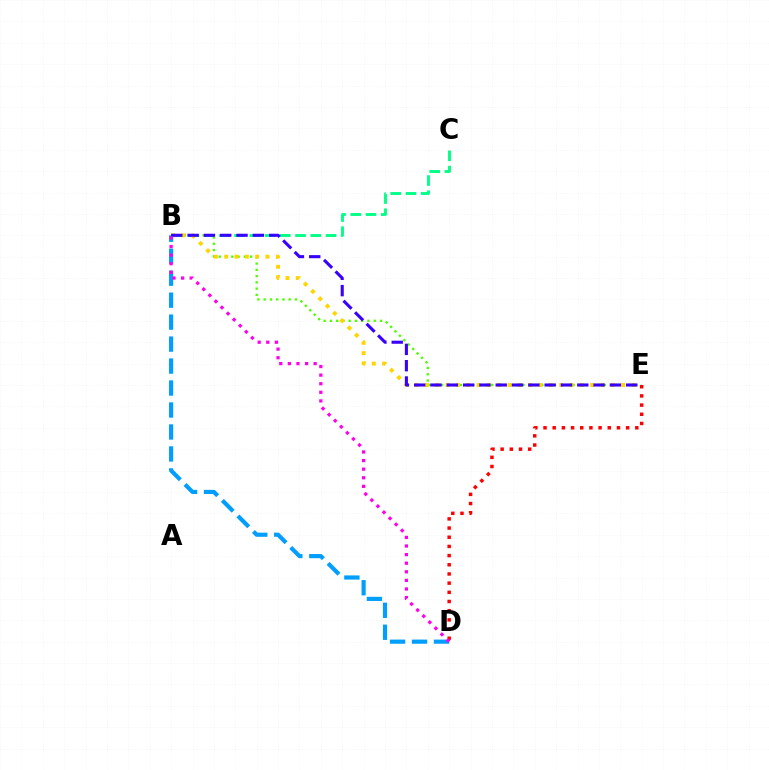{('B', 'E'): [{'color': '#4fff00', 'line_style': 'dotted', 'thickness': 1.7}, {'color': '#ffd500', 'line_style': 'dotted', 'thickness': 2.81}, {'color': '#3700ff', 'line_style': 'dashed', 'thickness': 2.22}], ('B', 'C'): [{'color': '#00ff86', 'line_style': 'dashed', 'thickness': 2.07}], ('D', 'E'): [{'color': '#ff0000', 'line_style': 'dotted', 'thickness': 2.49}], ('B', 'D'): [{'color': '#009eff', 'line_style': 'dashed', 'thickness': 2.98}, {'color': '#ff00ed', 'line_style': 'dotted', 'thickness': 2.34}]}